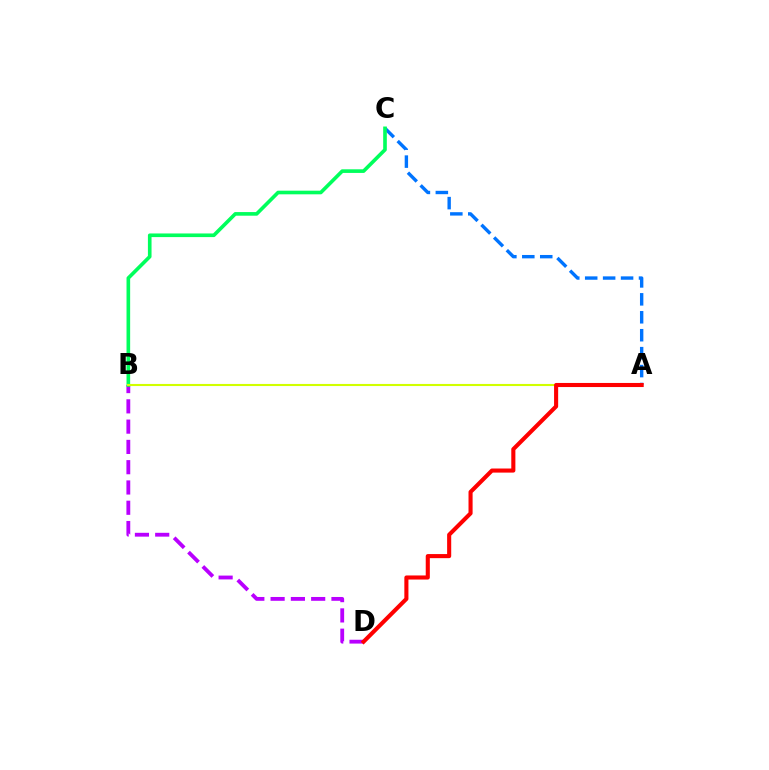{('A', 'C'): [{'color': '#0074ff', 'line_style': 'dashed', 'thickness': 2.44}], ('B', 'D'): [{'color': '#b900ff', 'line_style': 'dashed', 'thickness': 2.76}], ('B', 'C'): [{'color': '#00ff5c', 'line_style': 'solid', 'thickness': 2.61}], ('A', 'B'): [{'color': '#d1ff00', 'line_style': 'solid', 'thickness': 1.51}], ('A', 'D'): [{'color': '#ff0000', 'line_style': 'solid', 'thickness': 2.94}]}